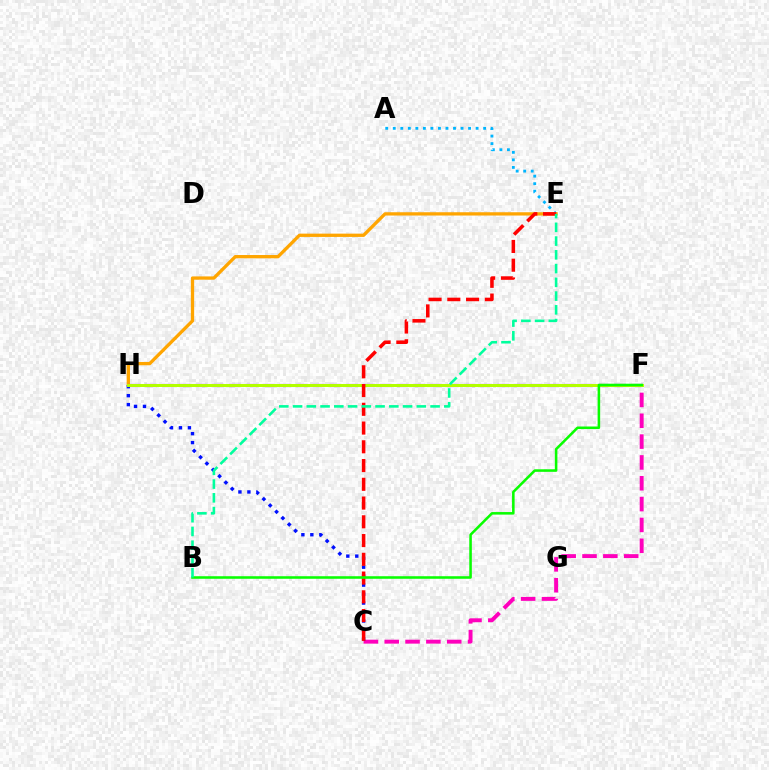{('A', 'E'): [{'color': '#00b5ff', 'line_style': 'dotted', 'thickness': 2.05}], ('E', 'H'): [{'color': '#ffa500', 'line_style': 'solid', 'thickness': 2.37}], ('C', 'F'): [{'color': '#ff00bd', 'line_style': 'dashed', 'thickness': 2.83}], ('F', 'H'): [{'color': '#9b00ff', 'line_style': 'dashed', 'thickness': 2.28}, {'color': '#b3ff00', 'line_style': 'solid', 'thickness': 2.15}], ('C', 'H'): [{'color': '#0010ff', 'line_style': 'dotted', 'thickness': 2.44}], ('C', 'E'): [{'color': '#ff0000', 'line_style': 'dashed', 'thickness': 2.55}], ('B', 'F'): [{'color': '#08ff00', 'line_style': 'solid', 'thickness': 1.84}], ('B', 'E'): [{'color': '#00ff9d', 'line_style': 'dashed', 'thickness': 1.87}]}